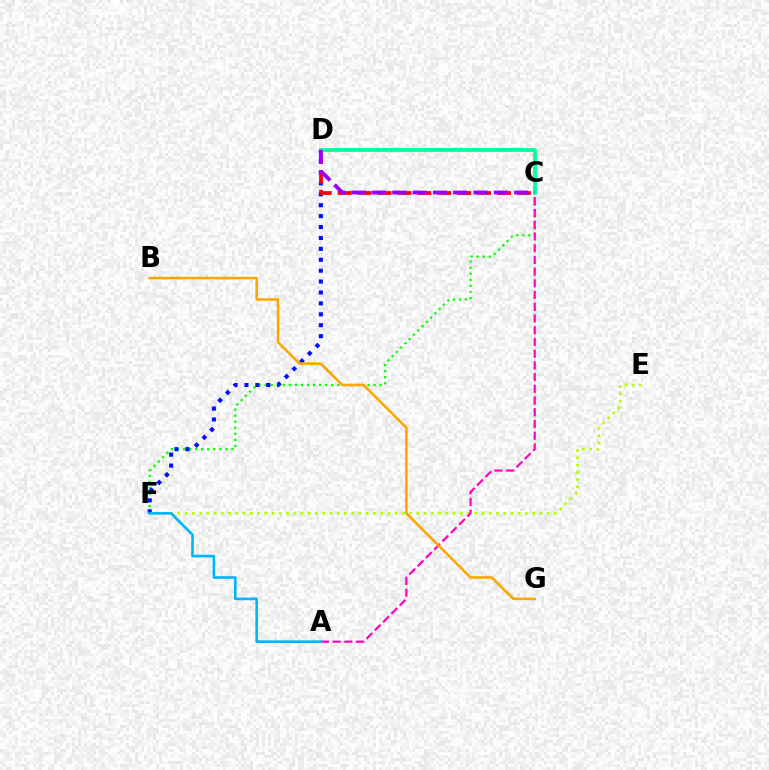{('C', 'F'): [{'color': '#08ff00', 'line_style': 'dotted', 'thickness': 1.65}], ('D', 'F'): [{'color': '#0010ff', 'line_style': 'dotted', 'thickness': 2.96}], ('E', 'F'): [{'color': '#b3ff00', 'line_style': 'dotted', 'thickness': 1.97}], ('A', 'C'): [{'color': '#ff00bd', 'line_style': 'dashed', 'thickness': 1.59}], ('C', 'D'): [{'color': '#ff0000', 'line_style': 'dashed', 'thickness': 2.71}, {'color': '#00ff9d', 'line_style': 'solid', 'thickness': 2.69}, {'color': '#9b00ff', 'line_style': 'dashed', 'thickness': 2.76}], ('B', 'G'): [{'color': '#ffa500', 'line_style': 'solid', 'thickness': 1.82}], ('A', 'F'): [{'color': '#00b5ff', 'line_style': 'solid', 'thickness': 1.87}]}